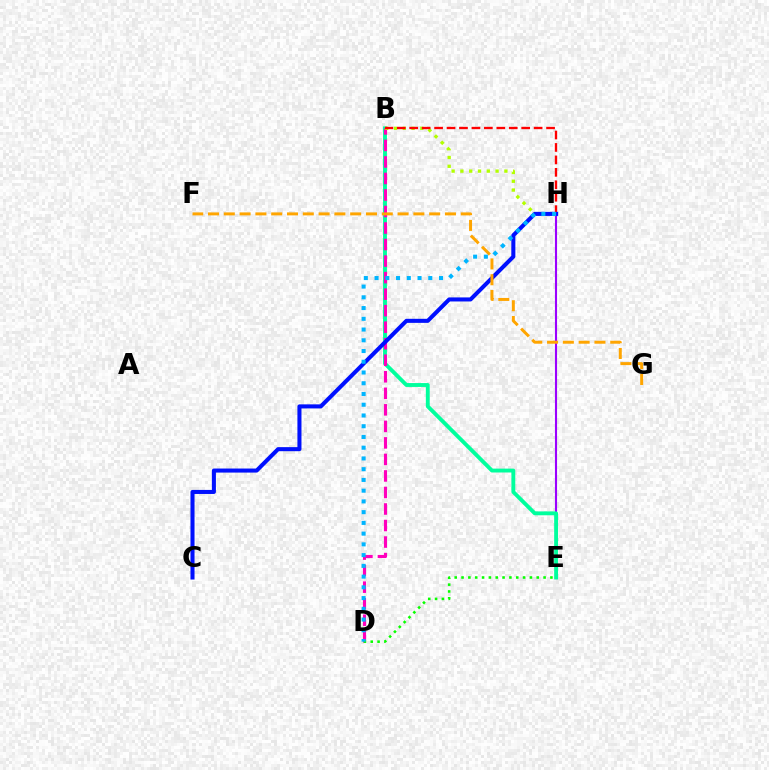{('E', 'H'): [{'color': '#9b00ff', 'line_style': 'solid', 'thickness': 1.52}], ('B', 'E'): [{'color': '#00ff9d', 'line_style': 'solid', 'thickness': 2.79}], ('B', 'D'): [{'color': '#ff00bd', 'line_style': 'dashed', 'thickness': 2.25}], ('B', 'H'): [{'color': '#b3ff00', 'line_style': 'dotted', 'thickness': 2.39}, {'color': '#ff0000', 'line_style': 'dashed', 'thickness': 1.69}], ('D', 'E'): [{'color': '#08ff00', 'line_style': 'dotted', 'thickness': 1.86}], ('C', 'H'): [{'color': '#0010ff', 'line_style': 'solid', 'thickness': 2.92}], ('F', 'G'): [{'color': '#ffa500', 'line_style': 'dashed', 'thickness': 2.15}], ('D', 'H'): [{'color': '#00b5ff', 'line_style': 'dotted', 'thickness': 2.92}]}